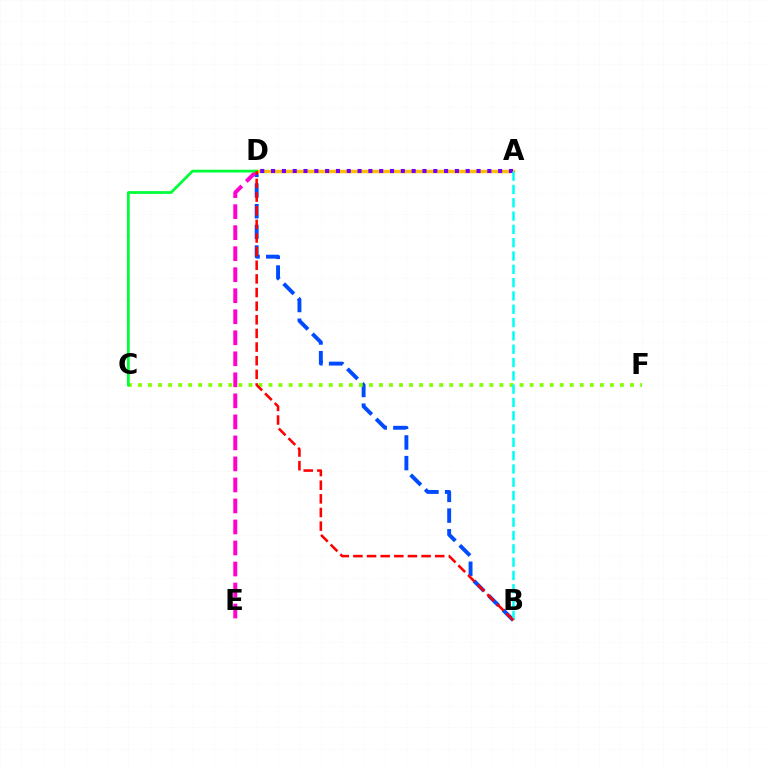{('B', 'D'): [{'color': '#004bff', 'line_style': 'dashed', 'thickness': 2.81}, {'color': '#ff0000', 'line_style': 'dashed', 'thickness': 1.85}], ('C', 'F'): [{'color': '#84ff00', 'line_style': 'dotted', 'thickness': 2.73}], ('D', 'E'): [{'color': '#ff00cf', 'line_style': 'dashed', 'thickness': 2.86}], ('A', 'D'): [{'color': '#ffbd00', 'line_style': 'solid', 'thickness': 2.47}, {'color': '#7200ff', 'line_style': 'dotted', 'thickness': 2.94}], ('C', 'D'): [{'color': '#00ff39', 'line_style': 'solid', 'thickness': 2.0}], ('A', 'B'): [{'color': '#00fff6', 'line_style': 'dashed', 'thickness': 1.81}]}